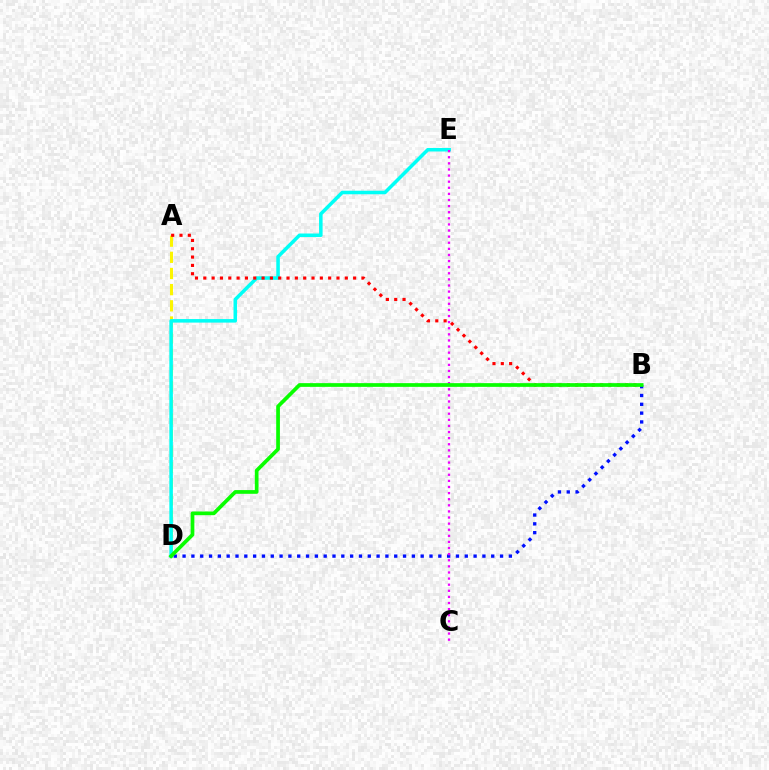{('A', 'D'): [{'color': '#fcf500', 'line_style': 'dashed', 'thickness': 2.2}], ('D', 'E'): [{'color': '#00fff6', 'line_style': 'solid', 'thickness': 2.54}], ('A', 'B'): [{'color': '#ff0000', 'line_style': 'dotted', 'thickness': 2.26}], ('B', 'D'): [{'color': '#0010ff', 'line_style': 'dotted', 'thickness': 2.4}, {'color': '#08ff00', 'line_style': 'solid', 'thickness': 2.67}], ('C', 'E'): [{'color': '#ee00ff', 'line_style': 'dotted', 'thickness': 1.66}]}